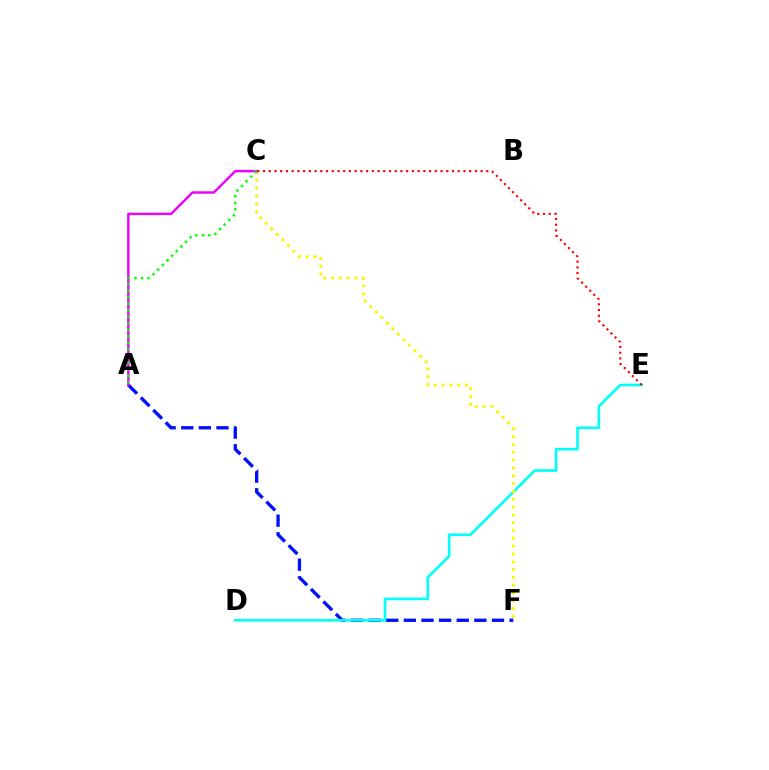{('A', 'F'): [{'color': '#0010ff', 'line_style': 'dashed', 'thickness': 2.39}], ('D', 'E'): [{'color': '#00fff6', 'line_style': 'solid', 'thickness': 1.91}], ('C', 'F'): [{'color': '#fcf500', 'line_style': 'dotted', 'thickness': 2.12}], ('A', 'C'): [{'color': '#ee00ff', 'line_style': 'solid', 'thickness': 1.74}, {'color': '#08ff00', 'line_style': 'dotted', 'thickness': 1.78}], ('C', 'E'): [{'color': '#ff0000', 'line_style': 'dotted', 'thickness': 1.56}]}